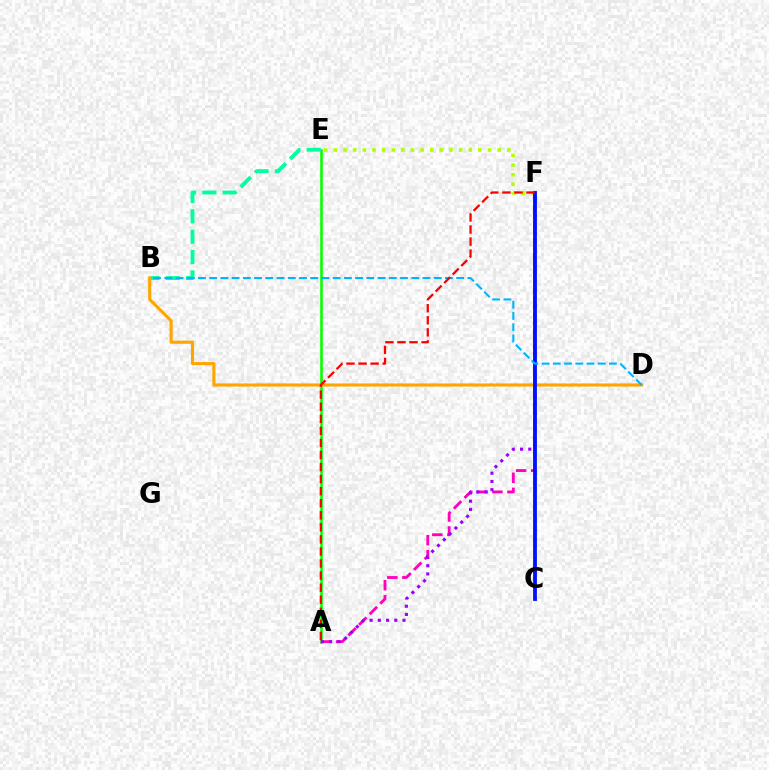{('A', 'E'): [{'color': '#08ff00', 'line_style': 'solid', 'thickness': 1.87}], ('B', 'E'): [{'color': '#00ff9d', 'line_style': 'dashed', 'thickness': 2.76}], ('A', 'F'): [{'color': '#ff00bd', 'line_style': 'dashed', 'thickness': 2.04}, {'color': '#9b00ff', 'line_style': 'dotted', 'thickness': 2.23}, {'color': '#ff0000', 'line_style': 'dashed', 'thickness': 1.64}], ('B', 'D'): [{'color': '#ffa500', 'line_style': 'solid', 'thickness': 2.25}, {'color': '#00b5ff', 'line_style': 'dashed', 'thickness': 1.53}], ('E', 'F'): [{'color': '#b3ff00', 'line_style': 'dotted', 'thickness': 2.62}], ('C', 'F'): [{'color': '#0010ff', 'line_style': 'solid', 'thickness': 2.74}]}